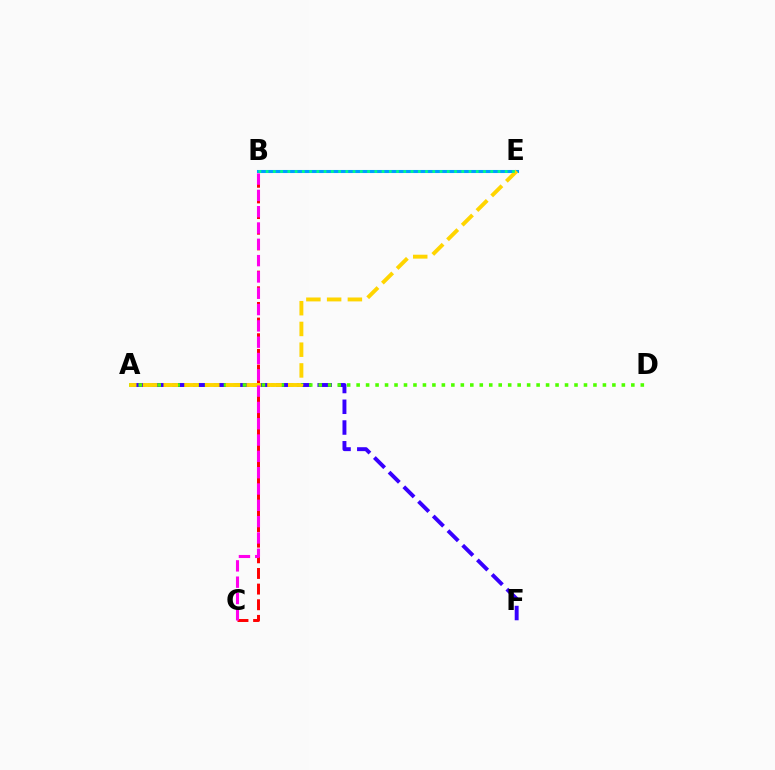{('A', 'F'): [{'color': '#3700ff', 'line_style': 'dashed', 'thickness': 2.82}], ('A', 'D'): [{'color': '#4fff00', 'line_style': 'dotted', 'thickness': 2.57}], ('B', 'C'): [{'color': '#ff0000', 'line_style': 'dashed', 'thickness': 2.13}, {'color': '#ff00ed', 'line_style': 'dashed', 'thickness': 2.22}], ('B', 'E'): [{'color': '#009eff', 'line_style': 'solid', 'thickness': 2.21}, {'color': '#00ff86', 'line_style': 'dotted', 'thickness': 1.97}], ('A', 'E'): [{'color': '#ffd500', 'line_style': 'dashed', 'thickness': 2.82}]}